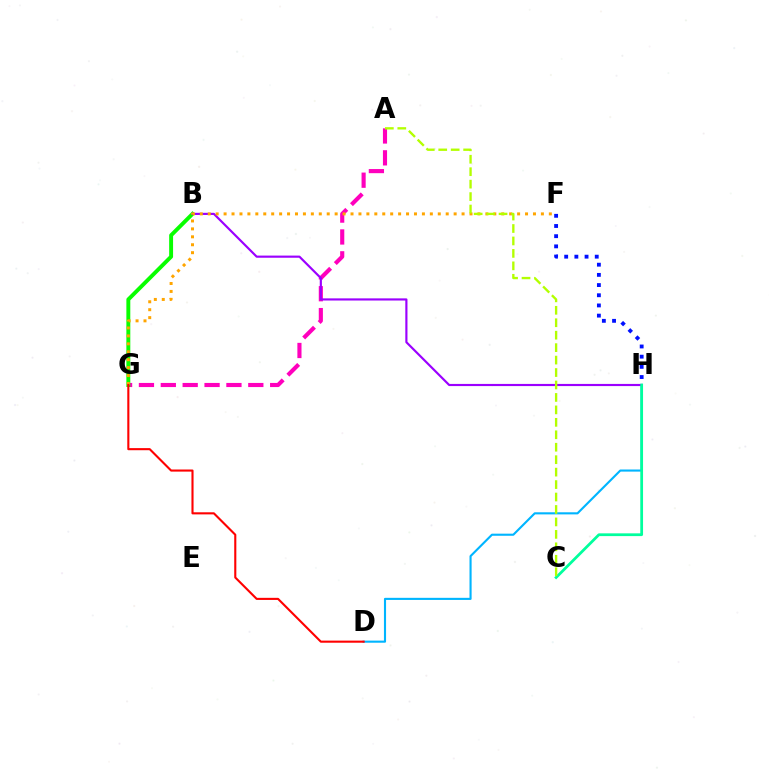{('A', 'G'): [{'color': '#ff00bd', 'line_style': 'dashed', 'thickness': 2.97}], ('B', 'G'): [{'color': '#08ff00', 'line_style': 'solid', 'thickness': 2.82}], ('D', 'H'): [{'color': '#00b5ff', 'line_style': 'solid', 'thickness': 1.52}], ('B', 'H'): [{'color': '#9b00ff', 'line_style': 'solid', 'thickness': 1.55}], ('F', 'G'): [{'color': '#ffa500', 'line_style': 'dotted', 'thickness': 2.16}], ('D', 'G'): [{'color': '#ff0000', 'line_style': 'solid', 'thickness': 1.52}], ('C', 'H'): [{'color': '#00ff9d', 'line_style': 'solid', 'thickness': 1.98}], ('A', 'C'): [{'color': '#b3ff00', 'line_style': 'dashed', 'thickness': 1.69}], ('F', 'H'): [{'color': '#0010ff', 'line_style': 'dotted', 'thickness': 2.77}]}